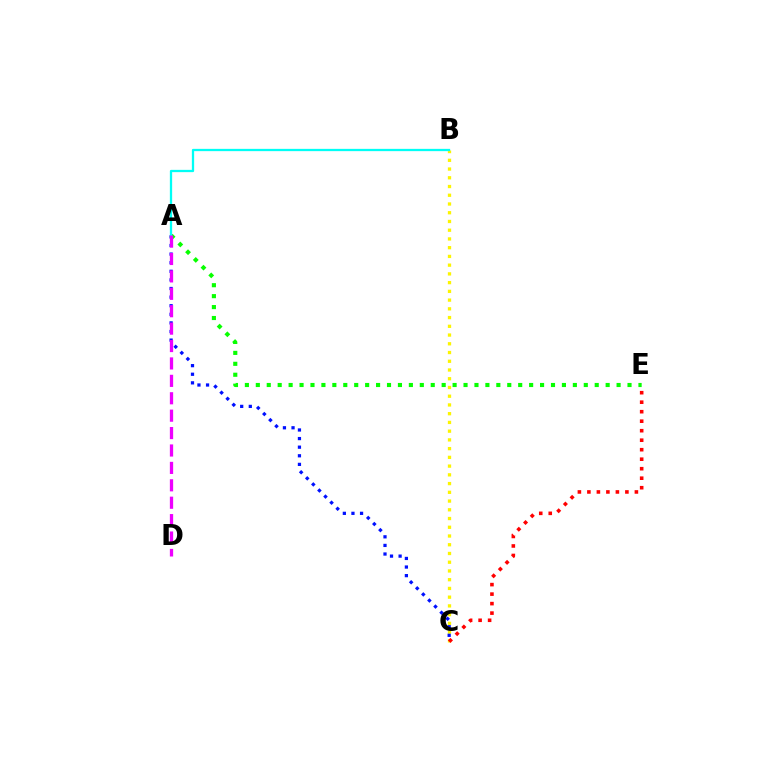{('B', 'C'): [{'color': '#fcf500', 'line_style': 'dotted', 'thickness': 2.37}], ('A', 'C'): [{'color': '#0010ff', 'line_style': 'dotted', 'thickness': 2.34}], ('A', 'E'): [{'color': '#08ff00', 'line_style': 'dotted', 'thickness': 2.97}], ('C', 'E'): [{'color': '#ff0000', 'line_style': 'dotted', 'thickness': 2.58}], ('A', 'B'): [{'color': '#00fff6', 'line_style': 'solid', 'thickness': 1.64}], ('A', 'D'): [{'color': '#ee00ff', 'line_style': 'dashed', 'thickness': 2.37}]}